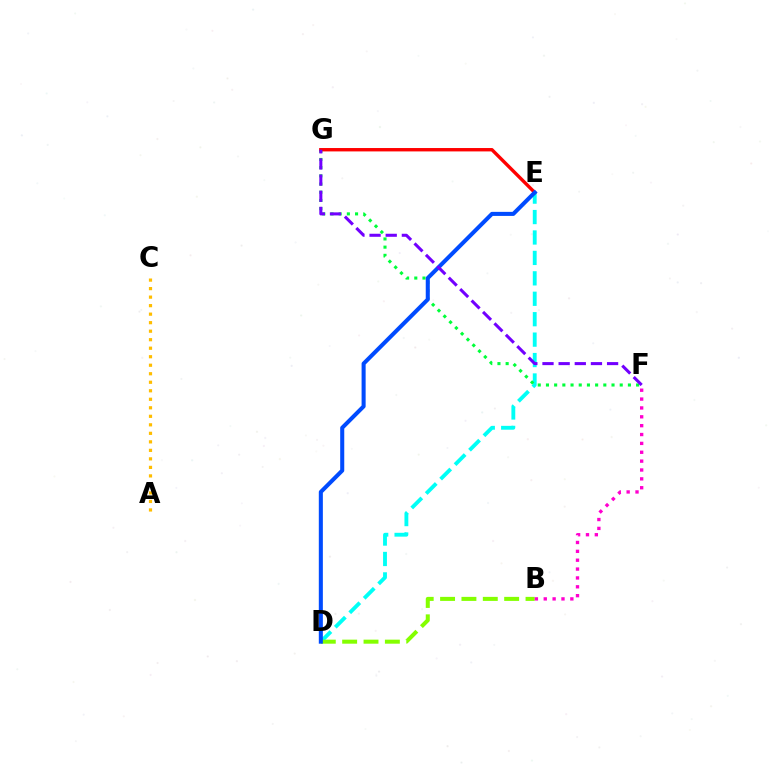{('D', 'E'): [{'color': '#00fff6', 'line_style': 'dashed', 'thickness': 2.78}, {'color': '#004bff', 'line_style': 'solid', 'thickness': 2.92}], ('F', 'G'): [{'color': '#00ff39', 'line_style': 'dotted', 'thickness': 2.23}, {'color': '#7200ff', 'line_style': 'dashed', 'thickness': 2.19}], ('E', 'G'): [{'color': '#ff0000', 'line_style': 'solid', 'thickness': 2.44}], ('A', 'C'): [{'color': '#ffbd00', 'line_style': 'dotted', 'thickness': 2.31}], ('B', 'D'): [{'color': '#84ff00', 'line_style': 'dashed', 'thickness': 2.9}], ('B', 'F'): [{'color': '#ff00cf', 'line_style': 'dotted', 'thickness': 2.41}]}